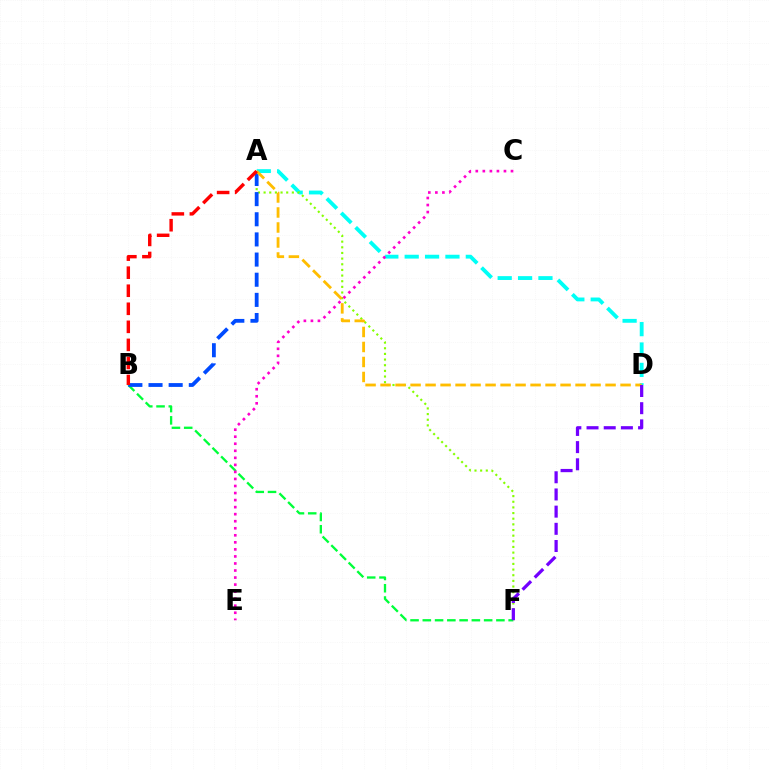{('A', 'D'): [{'color': '#00fff6', 'line_style': 'dashed', 'thickness': 2.77}, {'color': '#ffbd00', 'line_style': 'dashed', 'thickness': 2.04}], ('A', 'F'): [{'color': '#84ff00', 'line_style': 'dotted', 'thickness': 1.54}], ('B', 'F'): [{'color': '#00ff39', 'line_style': 'dashed', 'thickness': 1.67}], ('C', 'E'): [{'color': '#ff00cf', 'line_style': 'dotted', 'thickness': 1.91}], ('A', 'B'): [{'color': '#004bff', 'line_style': 'dashed', 'thickness': 2.74}, {'color': '#ff0000', 'line_style': 'dashed', 'thickness': 2.45}], ('D', 'F'): [{'color': '#7200ff', 'line_style': 'dashed', 'thickness': 2.33}]}